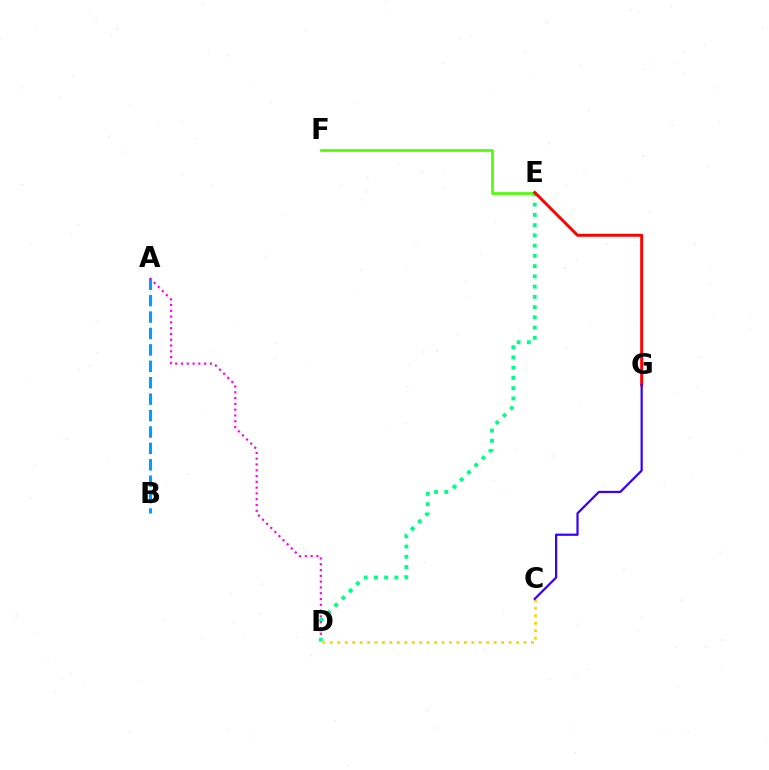{('A', 'B'): [{'color': '#009eff', 'line_style': 'dashed', 'thickness': 2.23}], ('A', 'D'): [{'color': '#ff00ed', 'line_style': 'dotted', 'thickness': 1.57}], ('D', 'E'): [{'color': '#00ff86', 'line_style': 'dotted', 'thickness': 2.78}], ('E', 'F'): [{'color': '#4fff00', 'line_style': 'solid', 'thickness': 1.95}], ('E', 'G'): [{'color': '#ff0000', 'line_style': 'solid', 'thickness': 2.12}], ('C', 'D'): [{'color': '#ffd500', 'line_style': 'dotted', 'thickness': 2.02}], ('C', 'G'): [{'color': '#3700ff', 'line_style': 'solid', 'thickness': 1.6}]}